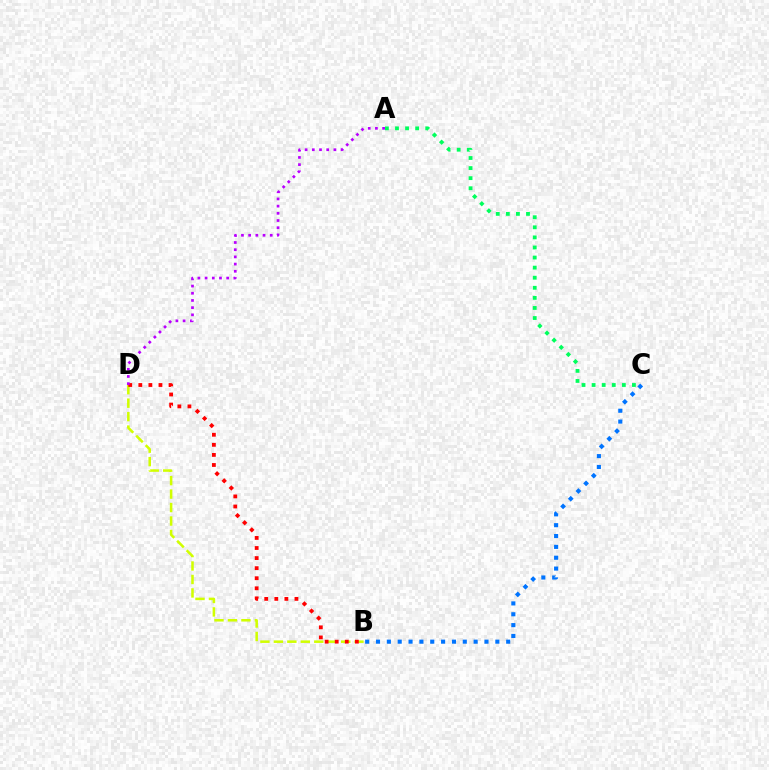{('B', 'C'): [{'color': '#0074ff', 'line_style': 'dotted', 'thickness': 2.95}], ('A', 'C'): [{'color': '#00ff5c', 'line_style': 'dotted', 'thickness': 2.74}], ('B', 'D'): [{'color': '#d1ff00', 'line_style': 'dashed', 'thickness': 1.83}, {'color': '#ff0000', 'line_style': 'dotted', 'thickness': 2.74}], ('A', 'D'): [{'color': '#b900ff', 'line_style': 'dotted', 'thickness': 1.95}]}